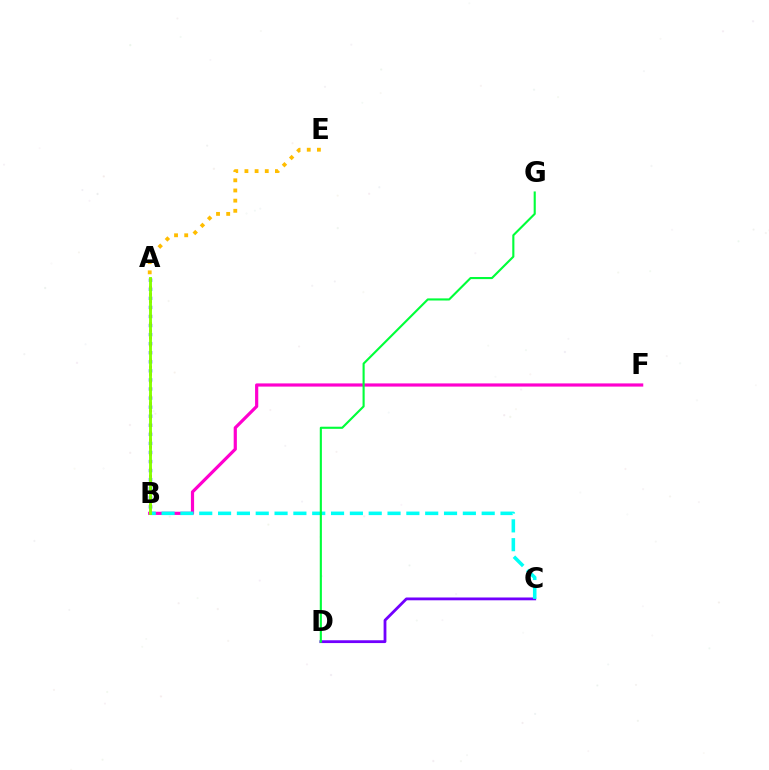{('A', 'B'): [{'color': '#004bff', 'line_style': 'dotted', 'thickness': 2.46}, {'color': '#ff0000', 'line_style': 'dotted', 'thickness': 1.98}, {'color': '#84ff00', 'line_style': 'solid', 'thickness': 2.08}], ('C', 'D'): [{'color': '#7200ff', 'line_style': 'solid', 'thickness': 2.02}], ('B', 'F'): [{'color': '#ff00cf', 'line_style': 'solid', 'thickness': 2.3}], ('B', 'C'): [{'color': '#00fff6', 'line_style': 'dashed', 'thickness': 2.56}], ('D', 'G'): [{'color': '#00ff39', 'line_style': 'solid', 'thickness': 1.52}], ('A', 'E'): [{'color': '#ffbd00', 'line_style': 'dotted', 'thickness': 2.76}]}